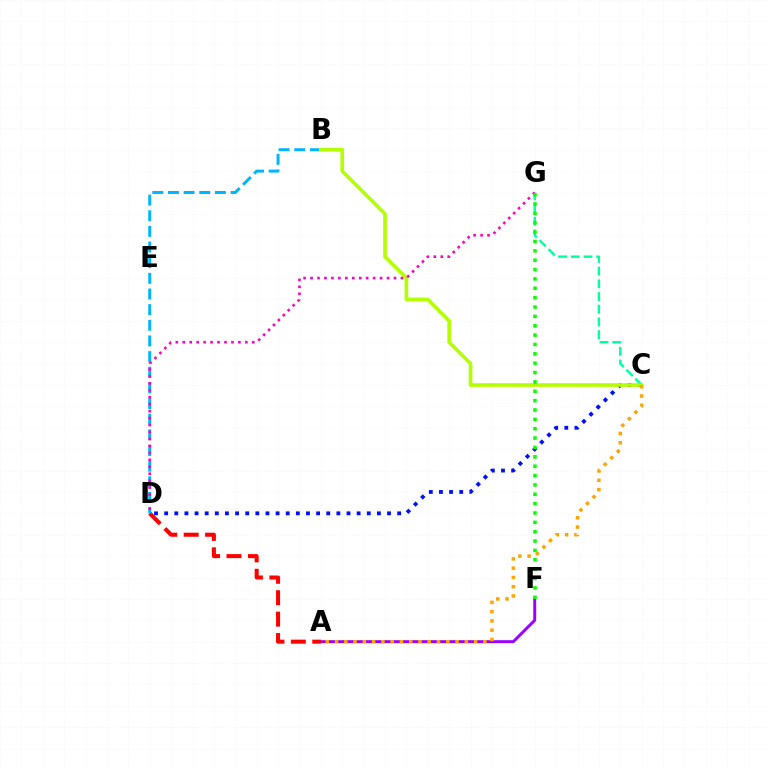{('C', 'D'): [{'color': '#0010ff', 'line_style': 'dotted', 'thickness': 2.75}], ('A', 'F'): [{'color': '#9b00ff', 'line_style': 'solid', 'thickness': 2.13}], ('A', 'D'): [{'color': '#ff0000', 'line_style': 'dashed', 'thickness': 2.91}], ('B', 'D'): [{'color': '#00b5ff', 'line_style': 'dashed', 'thickness': 2.13}], ('C', 'G'): [{'color': '#00ff9d', 'line_style': 'dashed', 'thickness': 1.72}], ('B', 'C'): [{'color': '#b3ff00', 'line_style': 'solid', 'thickness': 2.61}], ('D', 'G'): [{'color': '#ff00bd', 'line_style': 'dotted', 'thickness': 1.89}], ('A', 'C'): [{'color': '#ffa500', 'line_style': 'dotted', 'thickness': 2.52}], ('F', 'G'): [{'color': '#08ff00', 'line_style': 'dotted', 'thickness': 2.54}]}